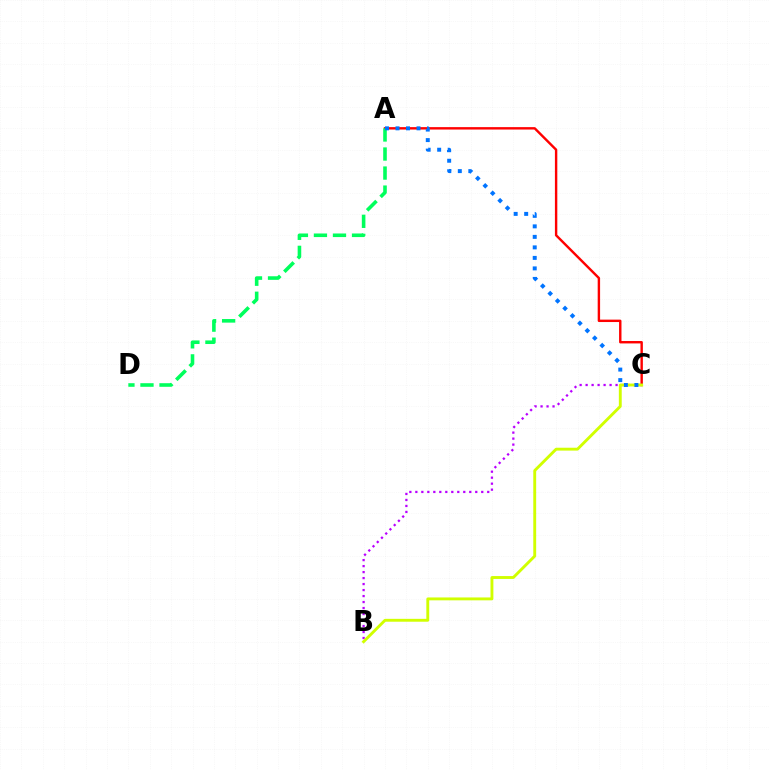{('A', 'C'): [{'color': '#ff0000', 'line_style': 'solid', 'thickness': 1.73}, {'color': '#0074ff', 'line_style': 'dotted', 'thickness': 2.86}], ('B', 'C'): [{'color': '#b900ff', 'line_style': 'dotted', 'thickness': 1.63}, {'color': '#d1ff00', 'line_style': 'solid', 'thickness': 2.07}], ('A', 'D'): [{'color': '#00ff5c', 'line_style': 'dashed', 'thickness': 2.59}]}